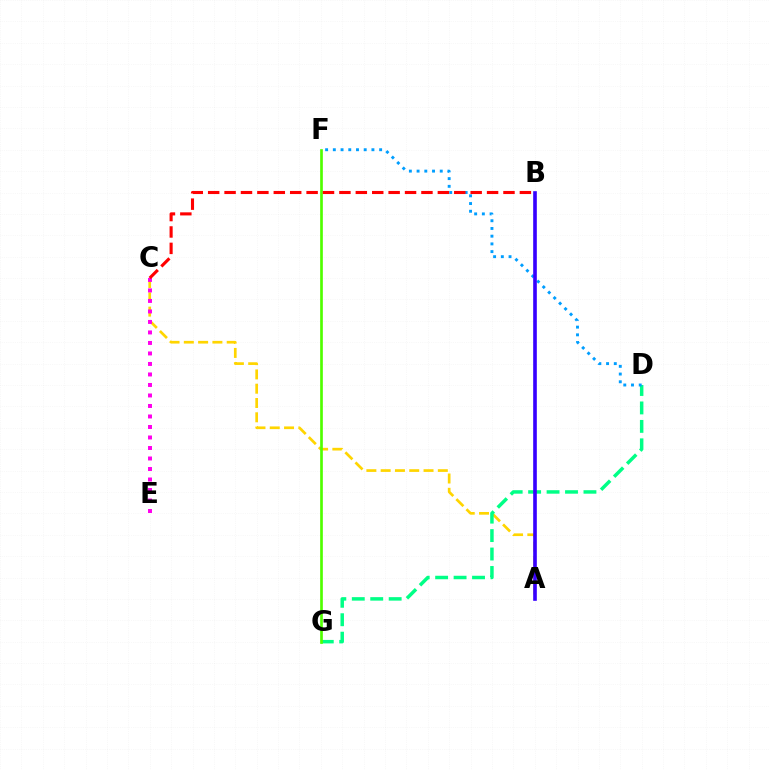{('A', 'C'): [{'color': '#ffd500', 'line_style': 'dashed', 'thickness': 1.94}], ('C', 'E'): [{'color': '#ff00ed', 'line_style': 'dotted', 'thickness': 2.85}], ('D', 'G'): [{'color': '#00ff86', 'line_style': 'dashed', 'thickness': 2.51}], ('D', 'F'): [{'color': '#009eff', 'line_style': 'dotted', 'thickness': 2.1}], ('F', 'G'): [{'color': '#4fff00', 'line_style': 'solid', 'thickness': 1.93}], ('A', 'B'): [{'color': '#3700ff', 'line_style': 'solid', 'thickness': 2.62}], ('B', 'C'): [{'color': '#ff0000', 'line_style': 'dashed', 'thickness': 2.23}]}